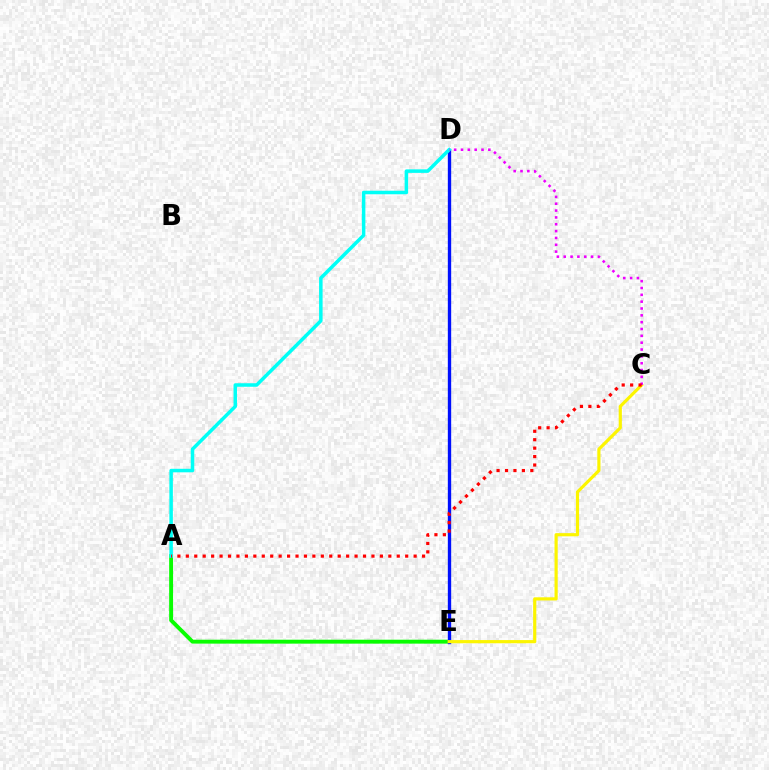{('A', 'E'): [{'color': '#08ff00', 'line_style': 'solid', 'thickness': 2.81}], ('D', 'E'): [{'color': '#0010ff', 'line_style': 'solid', 'thickness': 2.41}], ('A', 'D'): [{'color': '#00fff6', 'line_style': 'solid', 'thickness': 2.53}], ('C', 'E'): [{'color': '#fcf500', 'line_style': 'solid', 'thickness': 2.29}], ('C', 'D'): [{'color': '#ee00ff', 'line_style': 'dotted', 'thickness': 1.86}], ('A', 'C'): [{'color': '#ff0000', 'line_style': 'dotted', 'thickness': 2.29}]}